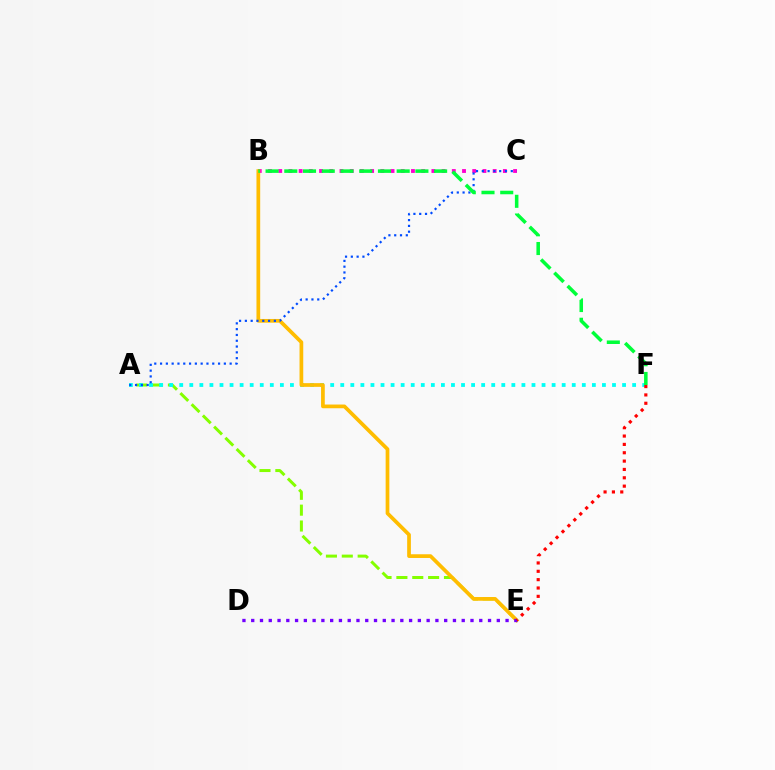{('B', 'C'): [{'color': '#ff00cf', 'line_style': 'dotted', 'thickness': 2.77}], ('A', 'E'): [{'color': '#84ff00', 'line_style': 'dashed', 'thickness': 2.15}], ('A', 'F'): [{'color': '#00fff6', 'line_style': 'dotted', 'thickness': 2.73}], ('B', 'E'): [{'color': '#ffbd00', 'line_style': 'solid', 'thickness': 2.68}], ('A', 'C'): [{'color': '#004bff', 'line_style': 'dotted', 'thickness': 1.58}], ('B', 'F'): [{'color': '#00ff39', 'line_style': 'dashed', 'thickness': 2.54}], ('D', 'E'): [{'color': '#7200ff', 'line_style': 'dotted', 'thickness': 2.38}], ('E', 'F'): [{'color': '#ff0000', 'line_style': 'dotted', 'thickness': 2.27}]}